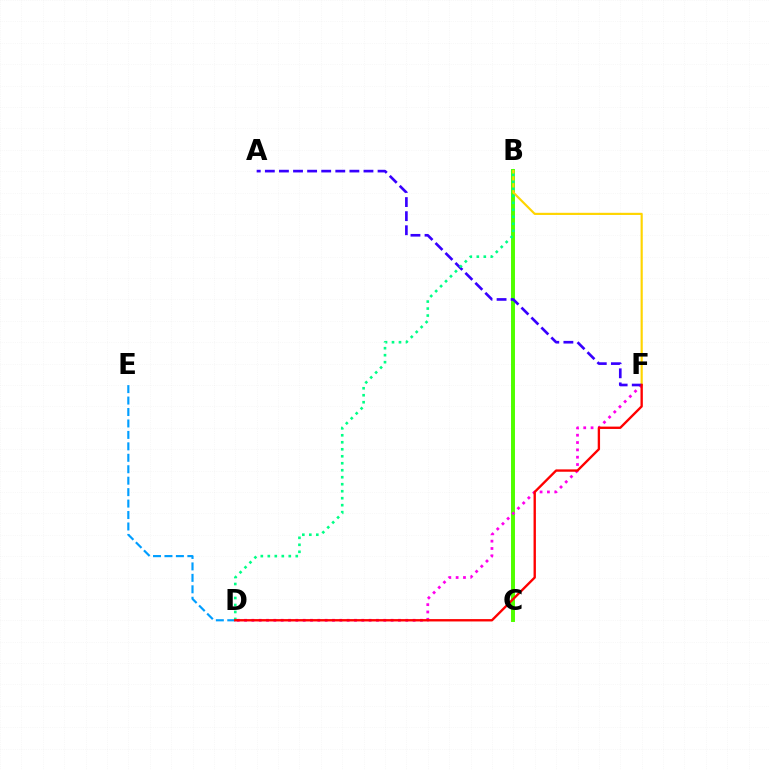{('D', 'E'): [{'color': '#009eff', 'line_style': 'dashed', 'thickness': 1.55}], ('B', 'C'): [{'color': '#4fff00', 'line_style': 'solid', 'thickness': 2.84}], ('D', 'F'): [{'color': '#ff00ed', 'line_style': 'dotted', 'thickness': 1.99}, {'color': '#ff0000', 'line_style': 'solid', 'thickness': 1.7}], ('B', 'F'): [{'color': '#ffd500', 'line_style': 'solid', 'thickness': 1.56}], ('A', 'F'): [{'color': '#3700ff', 'line_style': 'dashed', 'thickness': 1.91}], ('B', 'D'): [{'color': '#00ff86', 'line_style': 'dotted', 'thickness': 1.9}]}